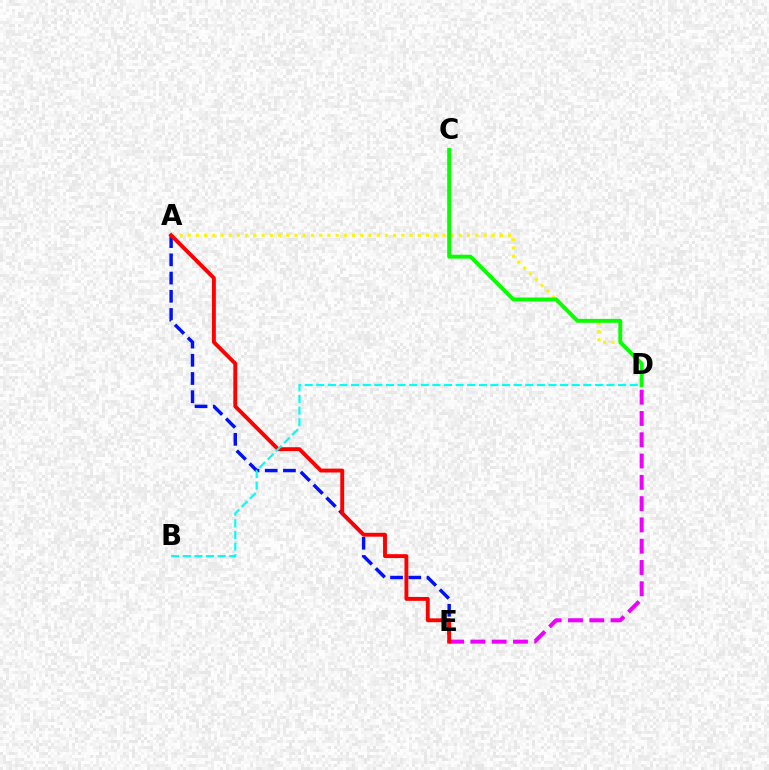{('D', 'E'): [{'color': '#ee00ff', 'line_style': 'dashed', 'thickness': 2.89}], ('A', 'E'): [{'color': '#0010ff', 'line_style': 'dashed', 'thickness': 2.47}, {'color': '#ff0000', 'line_style': 'solid', 'thickness': 2.8}], ('A', 'D'): [{'color': '#fcf500', 'line_style': 'dotted', 'thickness': 2.23}], ('B', 'D'): [{'color': '#00fff6', 'line_style': 'dashed', 'thickness': 1.58}], ('C', 'D'): [{'color': '#08ff00', 'line_style': 'solid', 'thickness': 2.81}]}